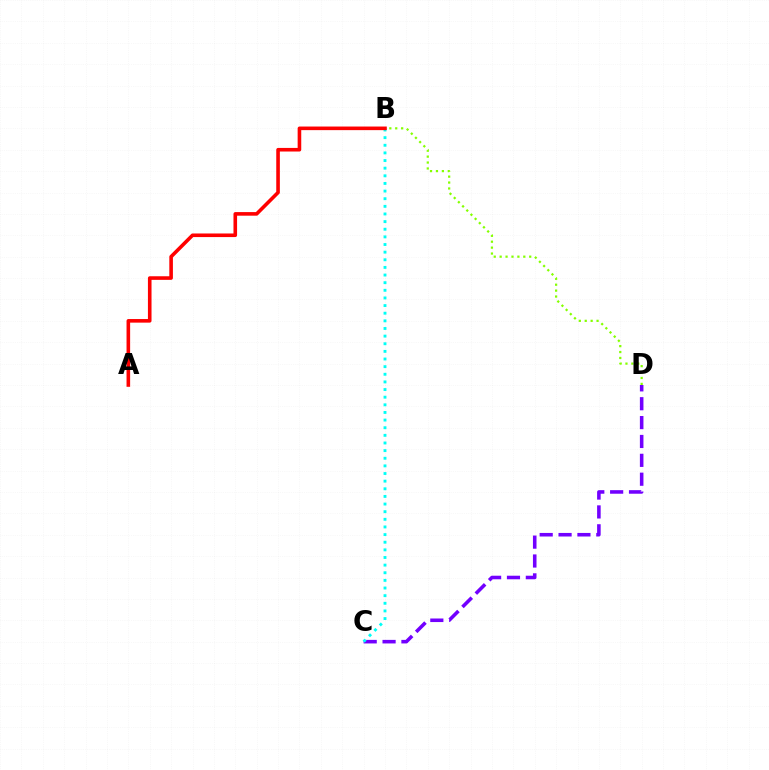{('C', 'D'): [{'color': '#7200ff', 'line_style': 'dashed', 'thickness': 2.56}], ('B', 'C'): [{'color': '#00fff6', 'line_style': 'dotted', 'thickness': 2.07}], ('B', 'D'): [{'color': '#84ff00', 'line_style': 'dotted', 'thickness': 1.61}], ('A', 'B'): [{'color': '#ff0000', 'line_style': 'solid', 'thickness': 2.59}]}